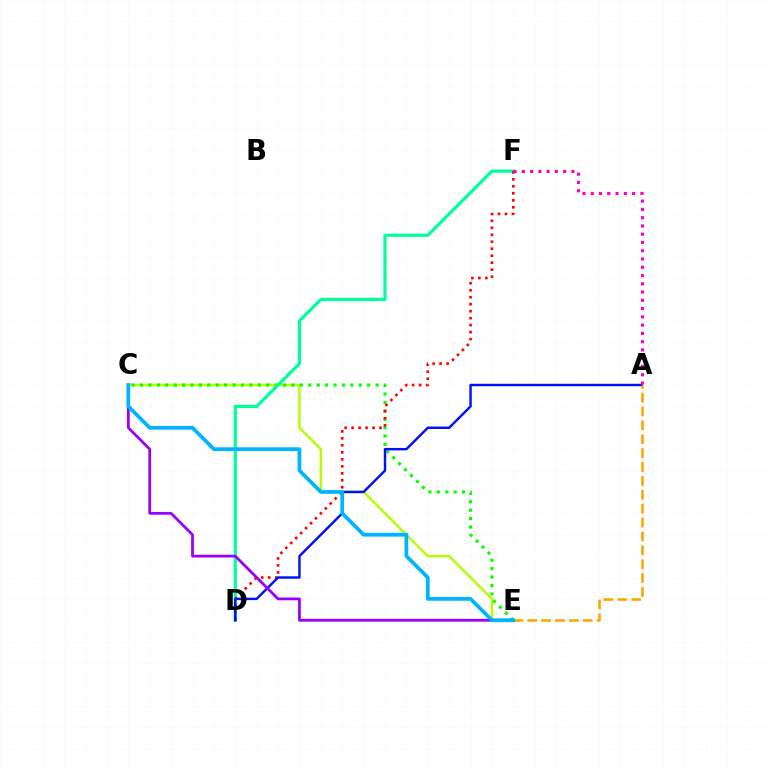{('C', 'E'): [{'color': '#b3ff00', 'line_style': 'solid', 'thickness': 1.78}, {'color': '#08ff00', 'line_style': 'dotted', 'thickness': 2.29}, {'color': '#9b00ff', 'line_style': 'solid', 'thickness': 2.0}, {'color': '#00b5ff', 'line_style': 'solid', 'thickness': 2.71}], ('D', 'F'): [{'color': '#00ff9d', 'line_style': 'solid', 'thickness': 2.32}, {'color': '#ff0000', 'line_style': 'dotted', 'thickness': 1.9}], ('A', 'D'): [{'color': '#0010ff', 'line_style': 'solid', 'thickness': 1.75}], ('A', 'F'): [{'color': '#ff00bd', 'line_style': 'dotted', 'thickness': 2.25}], ('A', 'E'): [{'color': '#ffa500', 'line_style': 'dashed', 'thickness': 1.89}]}